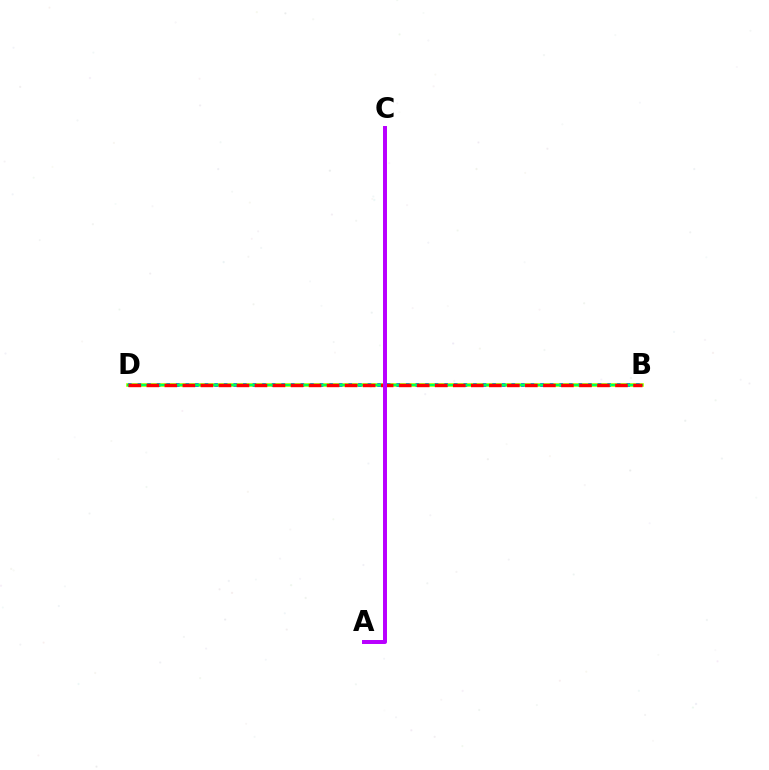{('B', 'D'): [{'color': '#d1ff00', 'line_style': 'solid', 'thickness': 2.68}, {'color': '#0074ff', 'line_style': 'dotted', 'thickness': 2.6}, {'color': '#00ff5c', 'line_style': 'solid', 'thickness': 1.72}, {'color': '#ff0000', 'line_style': 'dashed', 'thickness': 2.45}], ('A', 'C'): [{'color': '#b900ff', 'line_style': 'solid', 'thickness': 2.86}]}